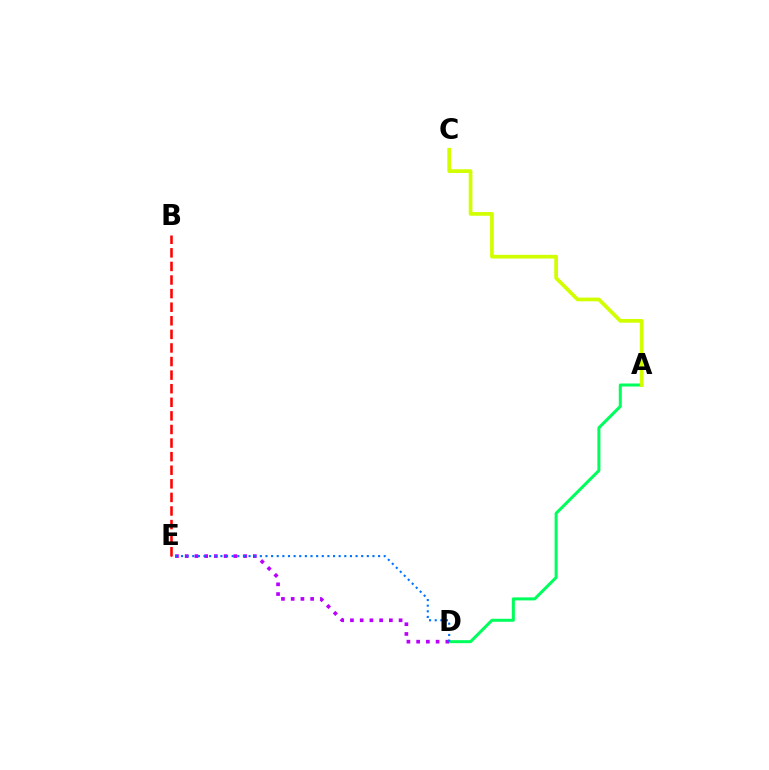{('A', 'D'): [{'color': '#00ff5c', 'line_style': 'solid', 'thickness': 2.17}], ('A', 'C'): [{'color': '#d1ff00', 'line_style': 'solid', 'thickness': 2.67}], ('D', 'E'): [{'color': '#b900ff', 'line_style': 'dotted', 'thickness': 2.64}, {'color': '#0074ff', 'line_style': 'dotted', 'thickness': 1.53}], ('B', 'E'): [{'color': '#ff0000', 'line_style': 'dashed', 'thickness': 1.85}]}